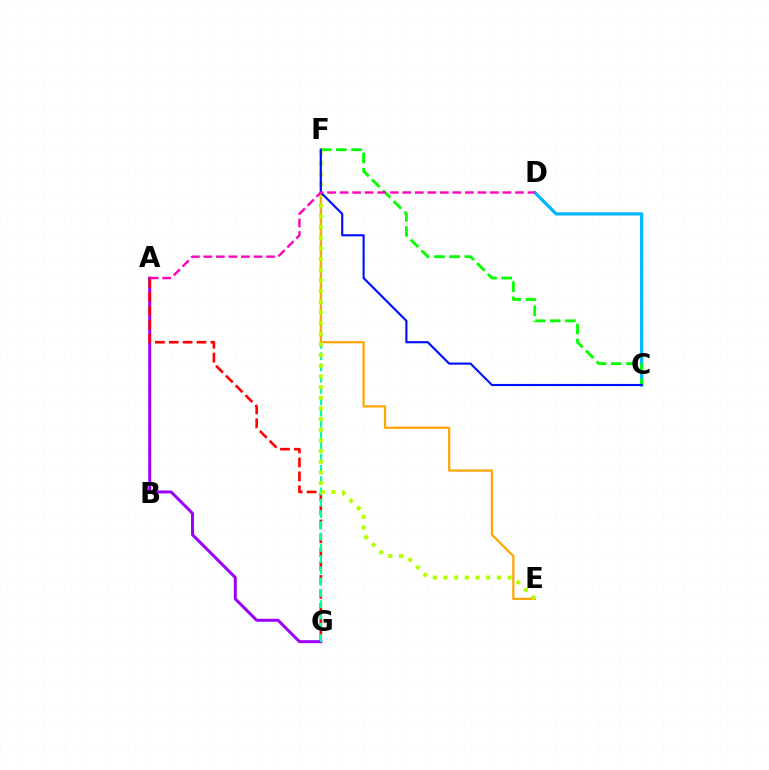{('A', 'G'): [{'color': '#9b00ff', 'line_style': 'solid', 'thickness': 2.15}, {'color': '#ff0000', 'line_style': 'dashed', 'thickness': 1.89}], ('C', 'D'): [{'color': '#00b5ff', 'line_style': 'solid', 'thickness': 2.31}], ('F', 'G'): [{'color': '#00ff9d', 'line_style': 'dashed', 'thickness': 1.53}], ('E', 'F'): [{'color': '#ffa500', 'line_style': 'solid', 'thickness': 1.59}, {'color': '#b3ff00', 'line_style': 'dotted', 'thickness': 2.9}], ('C', 'F'): [{'color': '#08ff00', 'line_style': 'dashed', 'thickness': 2.07}, {'color': '#0010ff', 'line_style': 'solid', 'thickness': 1.54}], ('A', 'D'): [{'color': '#ff00bd', 'line_style': 'dashed', 'thickness': 1.7}]}